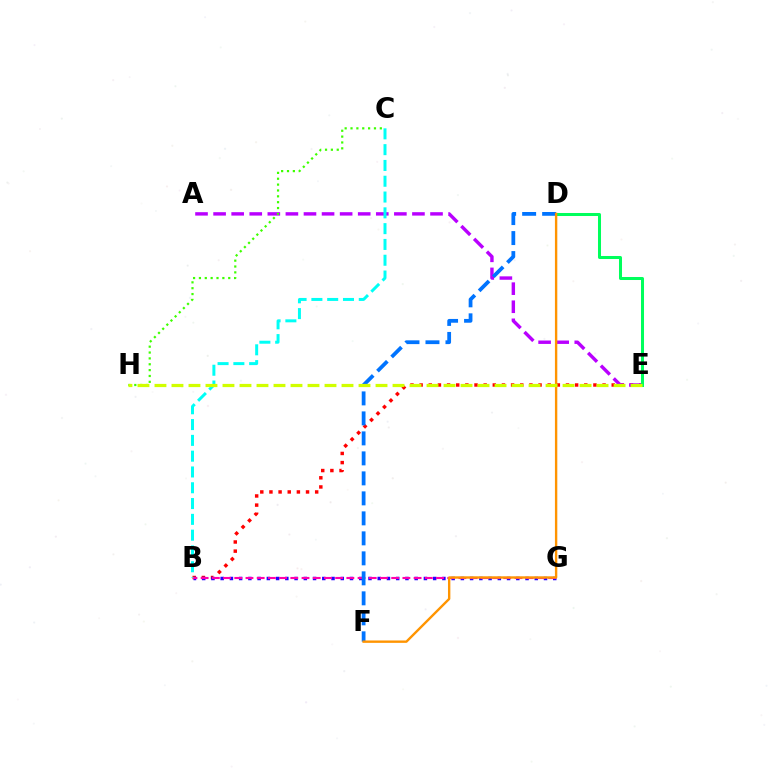{('B', 'E'): [{'color': '#ff0000', 'line_style': 'dotted', 'thickness': 2.49}], ('B', 'G'): [{'color': '#2500ff', 'line_style': 'dotted', 'thickness': 2.51}, {'color': '#ff00ac', 'line_style': 'dashed', 'thickness': 1.52}], ('A', 'E'): [{'color': '#b900ff', 'line_style': 'dashed', 'thickness': 2.46}], ('D', 'E'): [{'color': '#00ff5c', 'line_style': 'solid', 'thickness': 2.17}], ('B', 'C'): [{'color': '#00fff6', 'line_style': 'dashed', 'thickness': 2.15}], ('C', 'H'): [{'color': '#3dff00', 'line_style': 'dotted', 'thickness': 1.59}], ('D', 'F'): [{'color': '#0074ff', 'line_style': 'dashed', 'thickness': 2.72}, {'color': '#ff9400', 'line_style': 'solid', 'thickness': 1.71}], ('E', 'H'): [{'color': '#d1ff00', 'line_style': 'dashed', 'thickness': 2.31}]}